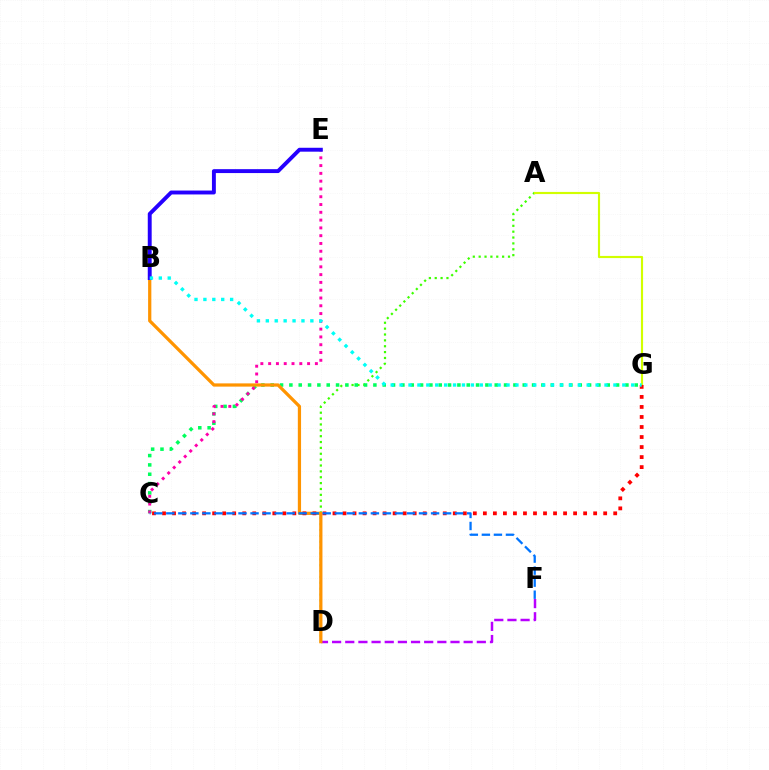{('A', 'D'): [{'color': '#3dff00', 'line_style': 'dotted', 'thickness': 1.59}], ('C', 'G'): [{'color': '#00ff5c', 'line_style': 'dotted', 'thickness': 2.54}, {'color': '#ff0000', 'line_style': 'dotted', 'thickness': 2.72}], ('D', 'F'): [{'color': '#b900ff', 'line_style': 'dashed', 'thickness': 1.79}], ('C', 'E'): [{'color': '#ff00ac', 'line_style': 'dotted', 'thickness': 2.12}], ('A', 'G'): [{'color': '#d1ff00', 'line_style': 'solid', 'thickness': 1.55}], ('B', 'D'): [{'color': '#ff9400', 'line_style': 'solid', 'thickness': 2.33}], ('B', 'E'): [{'color': '#2500ff', 'line_style': 'solid', 'thickness': 2.81}], ('C', 'F'): [{'color': '#0074ff', 'line_style': 'dashed', 'thickness': 1.63}], ('B', 'G'): [{'color': '#00fff6', 'line_style': 'dotted', 'thickness': 2.42}]}